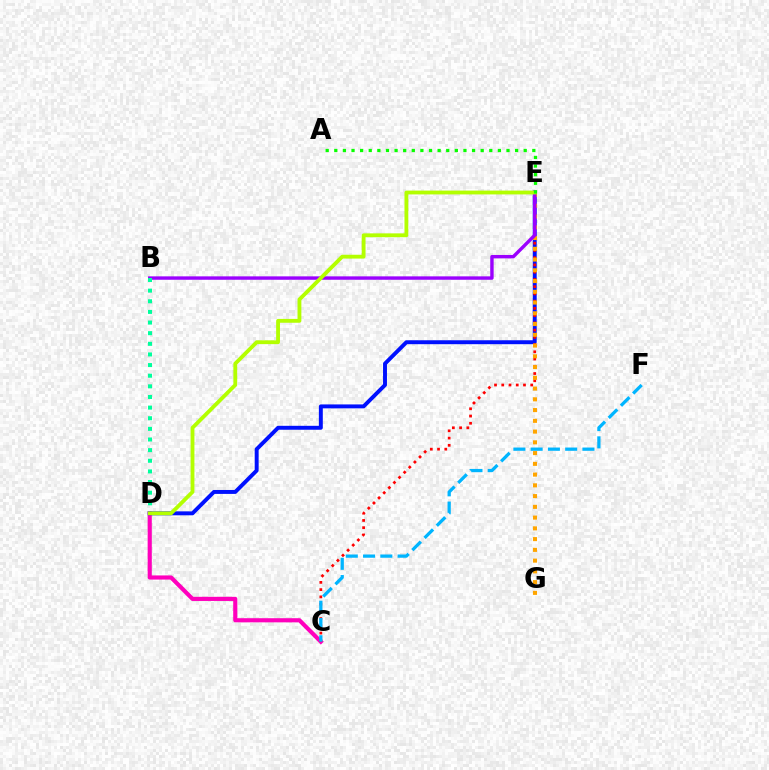{('C', 'D'): [{'color': '#ff00bd', 'line_style': 'solid', 'thickness': 2.98}], ('D', 'E'): [{'color': '#0010ff', 'line_style': 'solid', 'thickness': 2.83}, {'color': '#b3ff00', 'line_style': 'solid', 'thickness': 2.76}], ('C', 'E'): [{'color': '#ff0000', 'line_style': 'dotted', 'thickness': 1.97}], ('E', 'G'): [{'color': '#ffa500', 'line_style': 'dotted', 'thickness': 2.92}], ('B', 'E'): [{'color': '#9b00ff', 'line_style': 'solid', 'thickness': 2.45}], ('B', 'D'): [{'color': '#00ff9d', 'line_style': 'dotted', 'thickness': 2.89}], ('C', 'F'): [{'color': '#00b5ff', 'line_style': 'dashed', 'thickness': 2.35}], ('A', 'E'): [{'color': '#08ff00', 'line_style': 'dotted', 'thickness': 2.34}]}